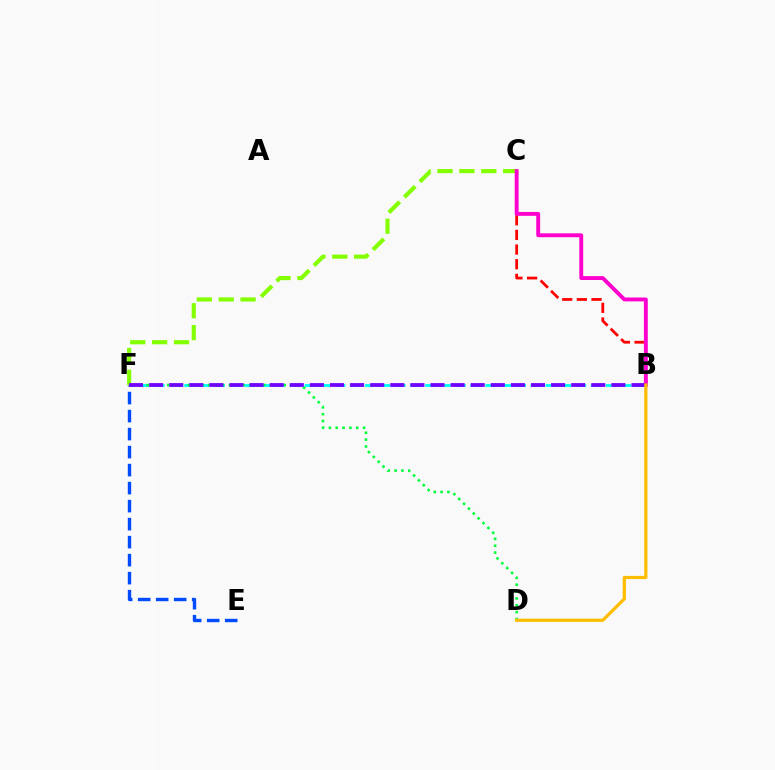{('C', 'F'): [{'color': '#84ff00', 'line_style': 'dashed', 'thickness': 2.97}], ('E', 'F'): [{'color': '#004bff', 'line_style': 'dashed', 'thickness': 2.45}], ('B', 'F'): [{'color': '#00fff6', 'line_style': 'dashed', 'thickness': 2.05}, {'color': '#7200ff', 'line_style': 'dashed', 'thickness': 2.73}], ('D', 'F'): [{'color': '#00ff39', 'line_style': 'dotted', 'thickness': 1.86}], ('B', 'C'): [{'color': '#ff0000', 'line_style': 'dashed', 'thickness': 1.99}, {'color': '#ff00cf', 'line_style': 'solid', 'thickness': 2.79}], ('B', 'D'): [{'color': '#ffbd00', 'line_style': 'solid', 'thickness': 2.31}]}